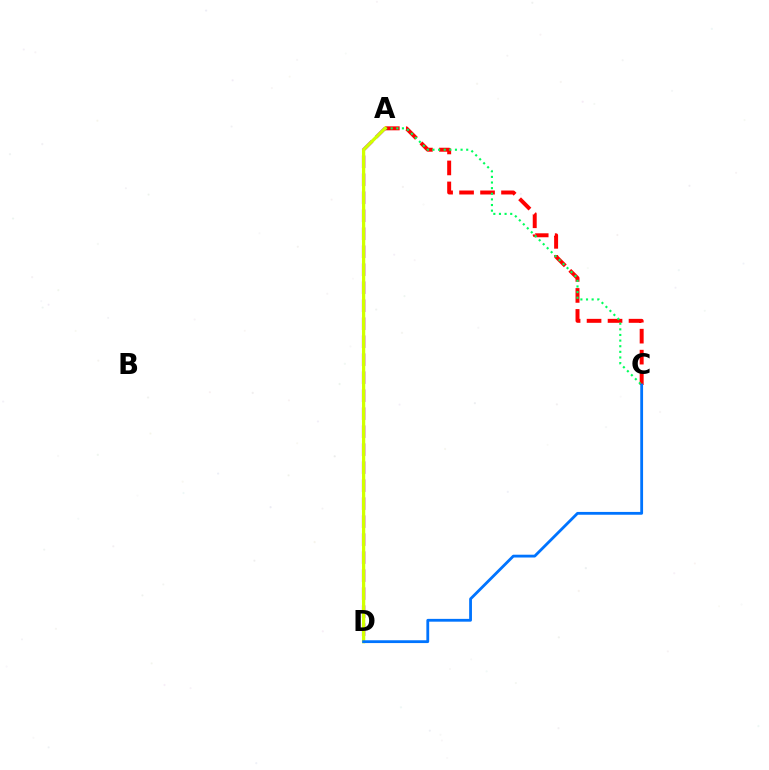{('A', 'D'): [{'color': '#b900ff', 'line_style': 'dashed', 'thickness': 2.44}, {'color': '#d1ff00', 'line_style': 'solid', 'thickness': 2.36}], ('A', 'C'): [{'color': '#ff0000', 'line_style': 'dashed', 'thickness': 2.85}, {'color': '#00ff5c', 'line_style': 'dotted', 'thickness': 1.53}], ('C', 'D'): [{'color': '#0074ff', 'line_style': 'solid', 'thickness': 2.02}]}